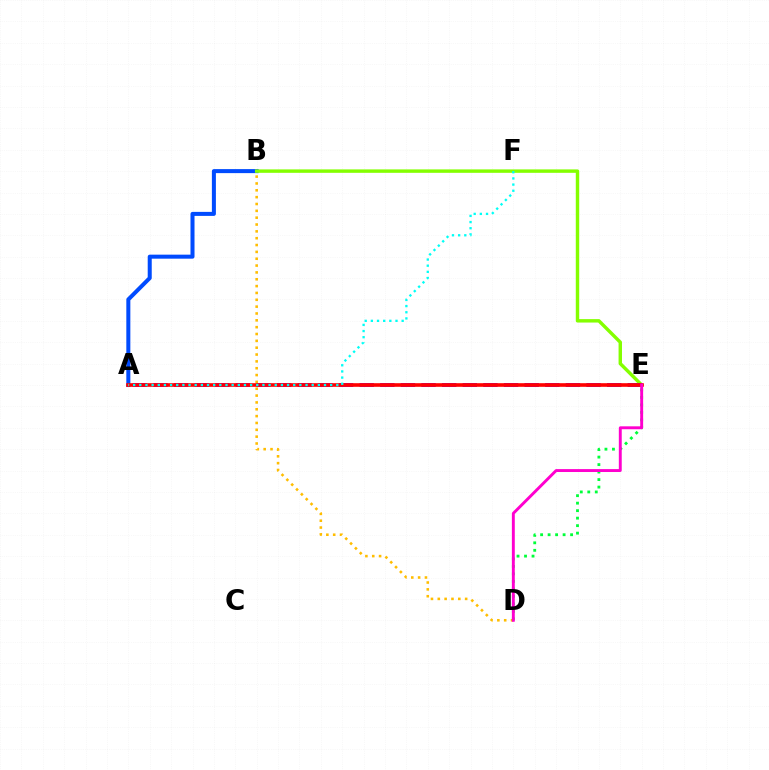{('A', 'B'): [{'color': '#004bff', 'line_style': 'solid', 'thickness': 2.89}], ('B', 'E'): [{'color': '#84ff00', 'line_style': 'solid', 'thickness': 2.47}], ('B', 'D'): [{'color': '#ffbd00', 'line_style': 'dotted', 'thickness': 1.86}], ('A', 'E'): [{'color': '#7200ff', 'line_style': 'dashed', 'thickness': 2.8}, {'color': '#ff0000', 'line_style': 'solid', 'thickness': 2.61}], ('D', 'E'): [{'color': '#00ff39', 'line_style': 'dotted', 'thickness': 2.04}, {'color': '#ff00cf', 'line_style': 'solid', 'thickness': 2.1}], ('A', 'F'): [{'color': '#00fff6', 'line_style': 'dotted', 'thickness': 1.67}]}